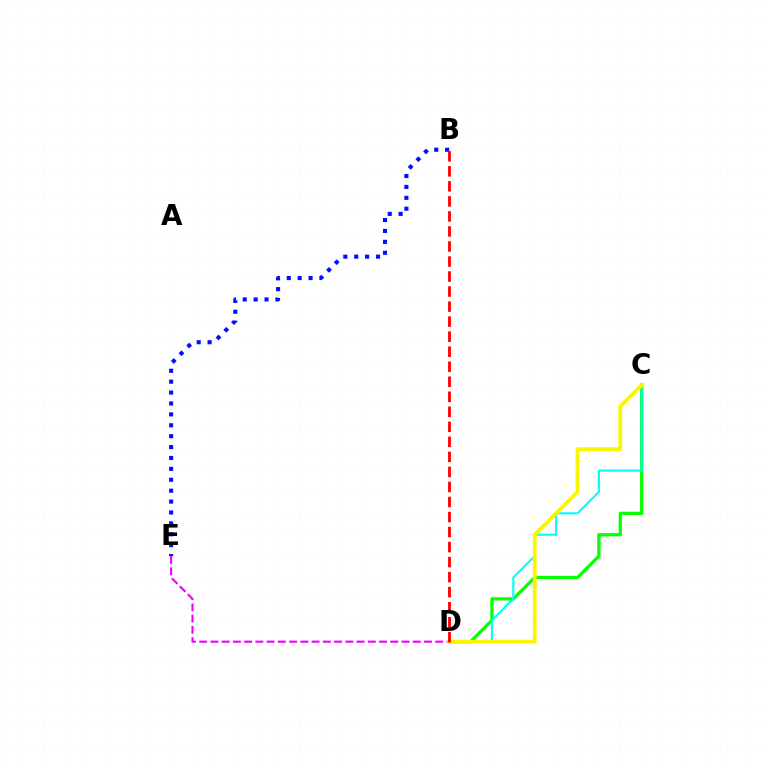{('C', 'D'): [{'color': '#08ff00', 'line_style': 'solid', 'thickness': 2.35}, {'color': '#00fff6', 'line_style': 'solid', 'thickness': 1.52}, {'color': '#fcf500', 'line_style': 'solid', 'thickness': 2.74}], ('D', 'E'): [{'color': '#ee00ff', 'line_style': 'dashed', 'thickness': 1.53}], ('B', 'E'): [{'color': '#0010ff', 'line_style': 'dotted', 'thickness': 2.96}], ('B', 'D'): [{'color': '#ff0000', 'line_style': 'dashed', 'thickness': 2.04}]}